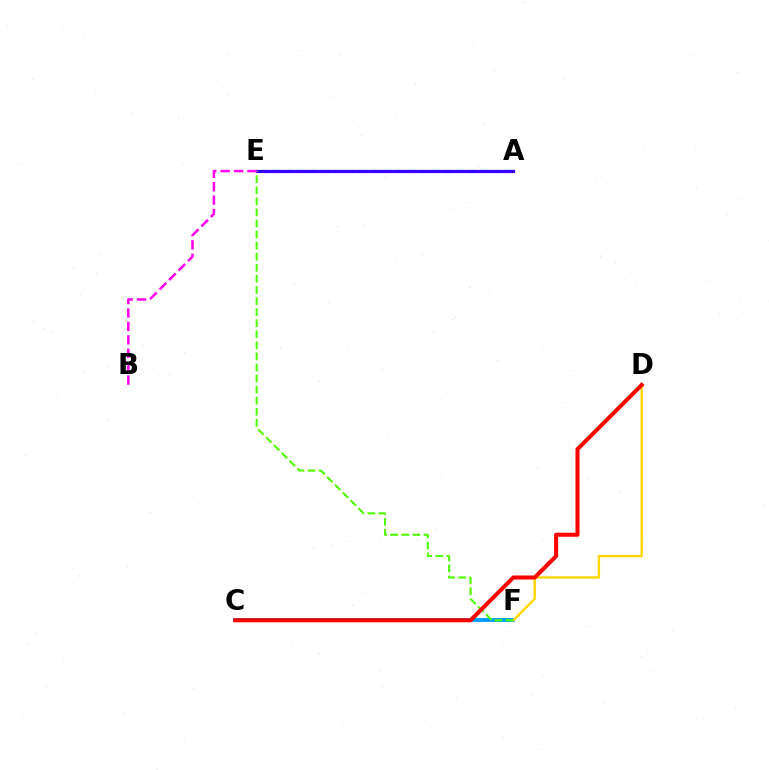{('C', 'F'): [{'color': '#009eff', 'line_style': 'solid', 'thickness': 2.78}], ('A', 'E'): [{'color': '#00ff86', 'line_style': 'dashed', 'thickness': 1.66}, {'color': '#3700ff', 'line_style': 'solid', 'thickness': 2.3}], ('D', 'F'): [{'color': '#ffd500', 'line_style': 'solid', 'thickness': 1.71}], ('E', 'F'): [{'color': '#4fff00', 'line_style': 'dashed', 'thickness': 1.5}], ('B', 'E'): [{'color': '#ff00ed', 'line_style': 'dashed', 'thickness': 1.82}], ('C', 'D'): [{'color': '#ff0000', 'line_style': 'solid', 'thickness': 2.93}]}